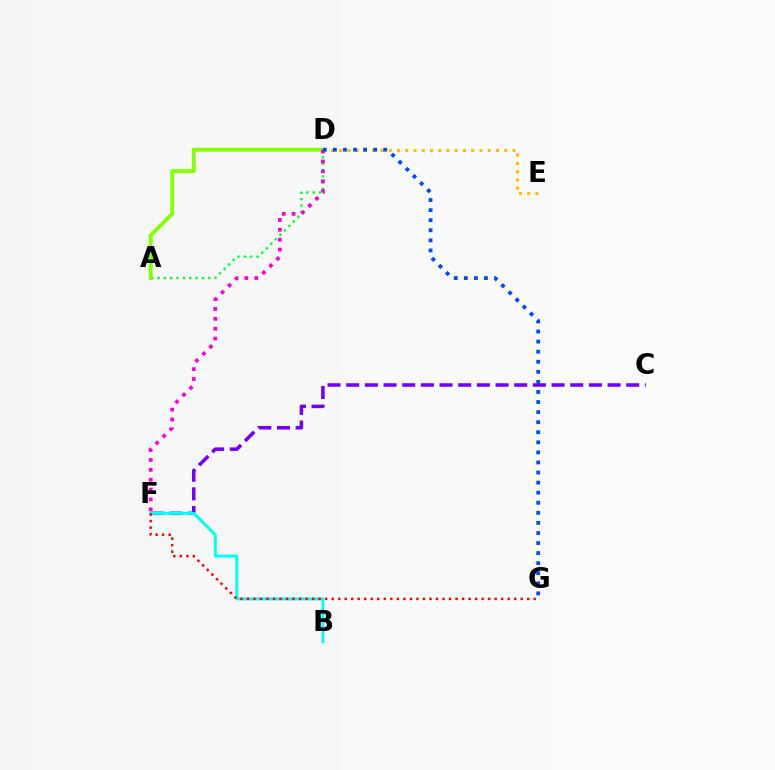{('A', 'D'): [{'color': '#00ff39', 'line_style': 'dotted', 'thickness': 1.72}, {'color': '#84ff00', 'line_style': 'solid', 'thickness': 2.77}], ('C', 'F'): [{'color': '#7200ff', 'line_style': 'dashed', 'thickness': 2.54}], ('D', 'E'): [{'color': '#ffbd00', 'line_style': 'dotted', 'thickness': 2.24}], ('B', 'F'): [{'color': '#00fff6', 'line_style': 'solid', 'thickness': 2.14}], ('F', 'G'): [{'color': '#ff0000', 'line_style': 'dotted', 'thickness': 1.77}], ('D', 'F'): [{'color': '#ff00cf', 'line_style': 'dotted', 'thickness': 2.68}], ('D', 'G'): [{'color': '#004bff', 'line_style': 'dotted', 'thickness': 2.74}]}